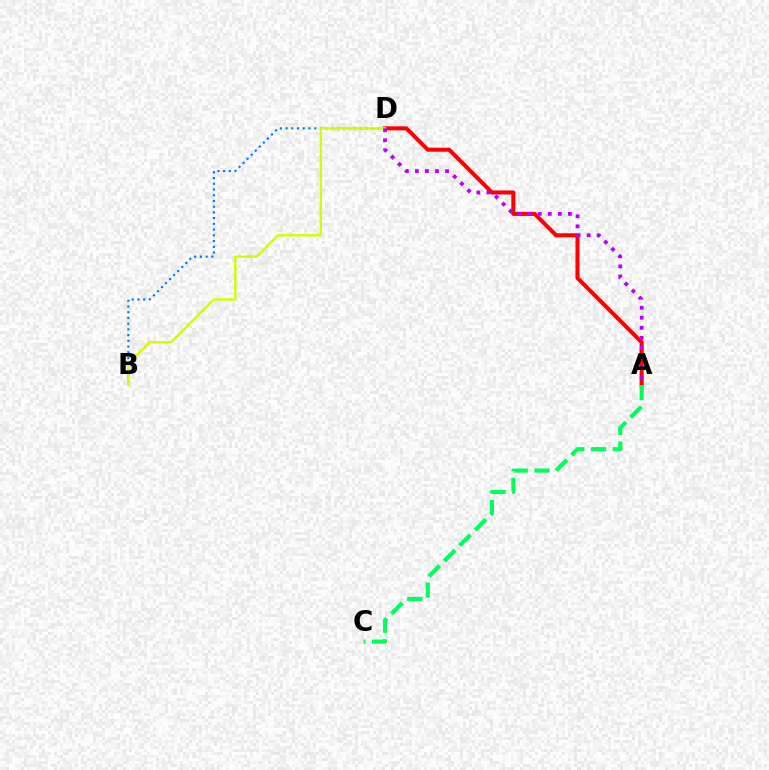{('A', 'D'): [{'color': '#ff0000', 'line_style': 'solid', 'thickness': 2.9}, {'color': '#b900ff', 'line_style': 'dotted', 'thickness': 2.73}], ('B', 'D'): [{'color': '#0074ff', 'line_style': 'dotted', 'thickness': 1.56}, {'color': '#d1ff00', 'line_style': 'solid', 'thickness': 1.73}], ('A', 'C'): [{'color': '#00ff5c', 'line_style': 'dashed', 'thickness': 2.96}]}